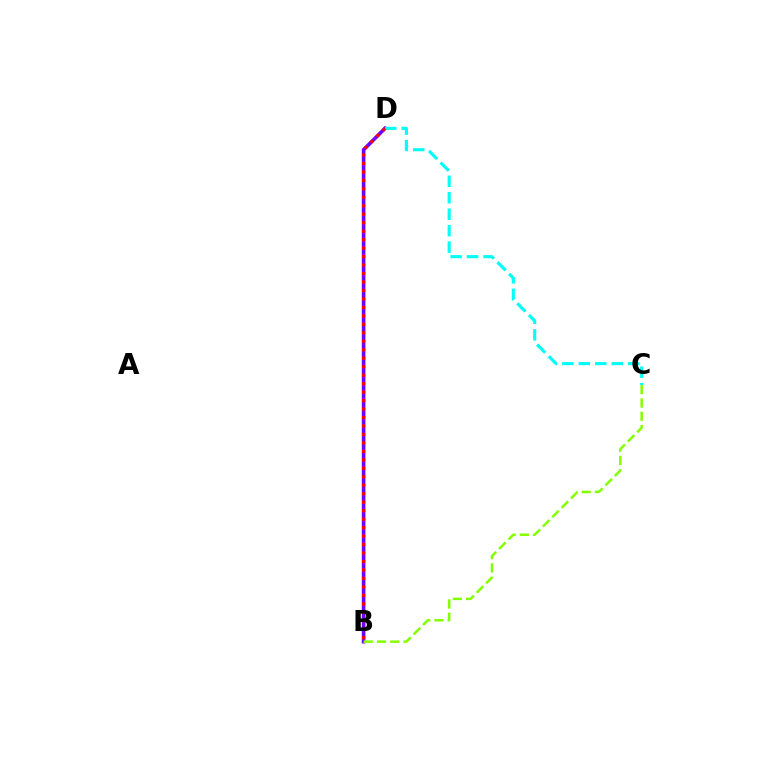{('B', 'D'): [{'color': '#7200ff', 'line_style': 'solid', 'thickness': 2.62}, {'color': '#ff0000', 'line_style': 'dotted', 'thickness': 2.3}], ('B', 'C'): [{'color': '#84ff00', 'line_style': 'dashed', 'thickness': 1.8}], ('C', 'D'): [{'color': '#00fff6', 'line_style': 'dashed', 'thickness': 2.24}]}